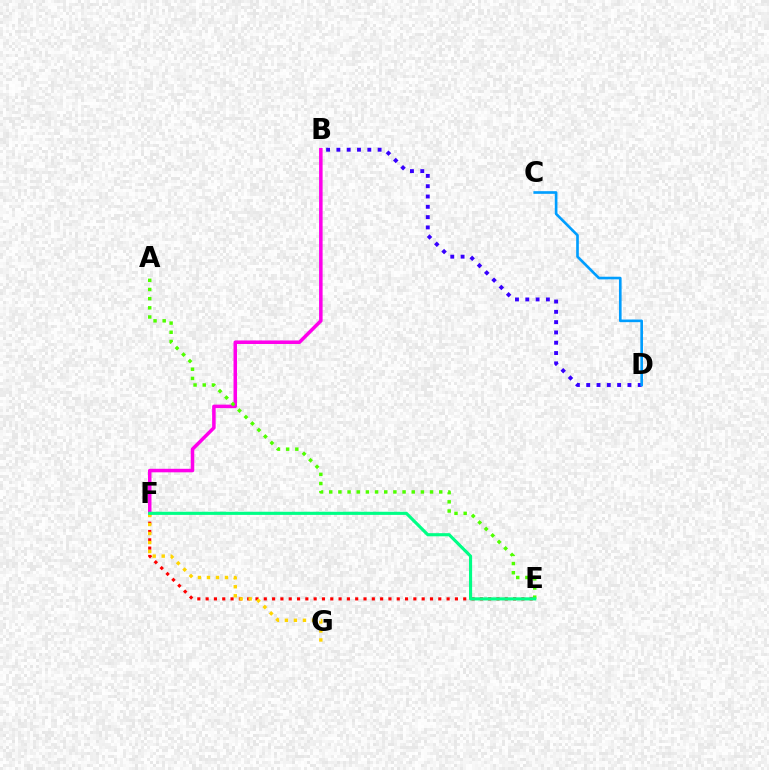{('E', 'F'): [{'color': '#ff0000', 'line_style': 'dotted', 'thickness': 2.26}, {'color': '#00ff86', 'line_style': 'solid', 'thickness': 2.25}], ('B', 'F'): [{'color': '#ff00ed', 'line_style': 'solid', 'thickness': 2.54}], ('A', 'E'): [{'color': '#4fff00', 'line_style': 'dotted', 'thickness': 2.49}], ('F', 'G'): [{'color': '#ffd500', 'line_style': 'dotted', 'thickness': 2.45}], ('B', 'D'): [{'color': '#3700ff', 'line_style': 'dotted', 'thickness': 2.8}], ('C', 'D'): [{'color': '#009eff', 'line_style': 'solid', 'thickness': 1.91}]}